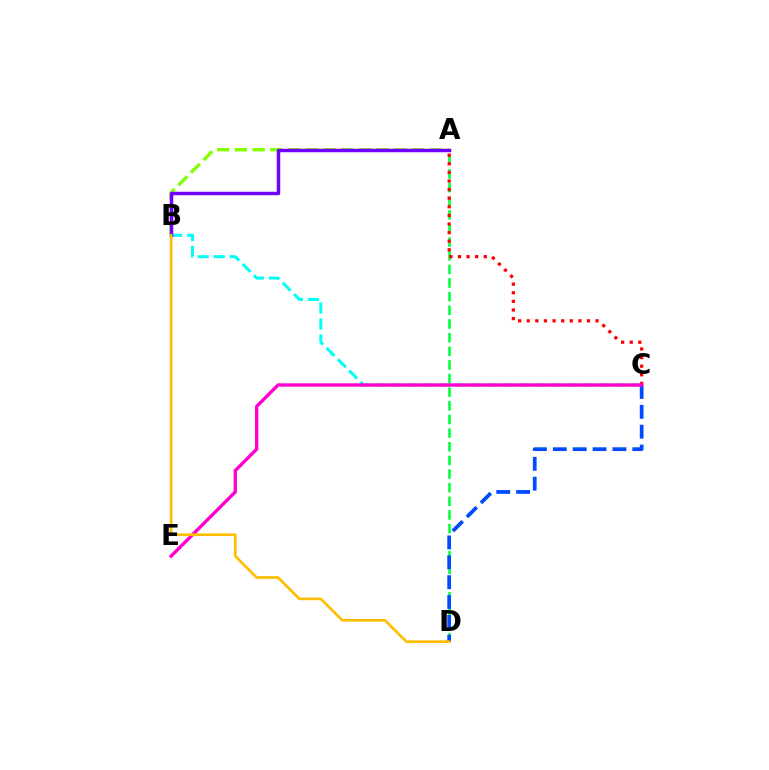{('A', 'D'): [{'color': '#00ff39', 'line_style': 'dashed', 'thickness': 1.85}], ('C', 'D'): [{'color': '#004bff', 'line_style': 'dashed', 'thickness': 2.7}], ('A', 'B'): [{'color': '#84ff00', 'line_style': 'dashed', 'thickness': 2.41}, {'color': '#7200ff', 'line_style': 'solid', 'thickness': 2.5}], ('B', 'C'): [{'color': '#00fff6', 'line_style': 'dashed', 'thickness': 2.17}], ('A', 'C'): [{'color': '#ff0000', 'line_style': 'dotted', 'thickness': 2.34}], ('C', 'E'): [{'color': '#ff00cf', 'line_style': 'solid', 'thickness': 2.41}], ('B', 'D'): [{'color': '#ffbd00', 'line_style': 'solid', 'thickness': 1.92}]}